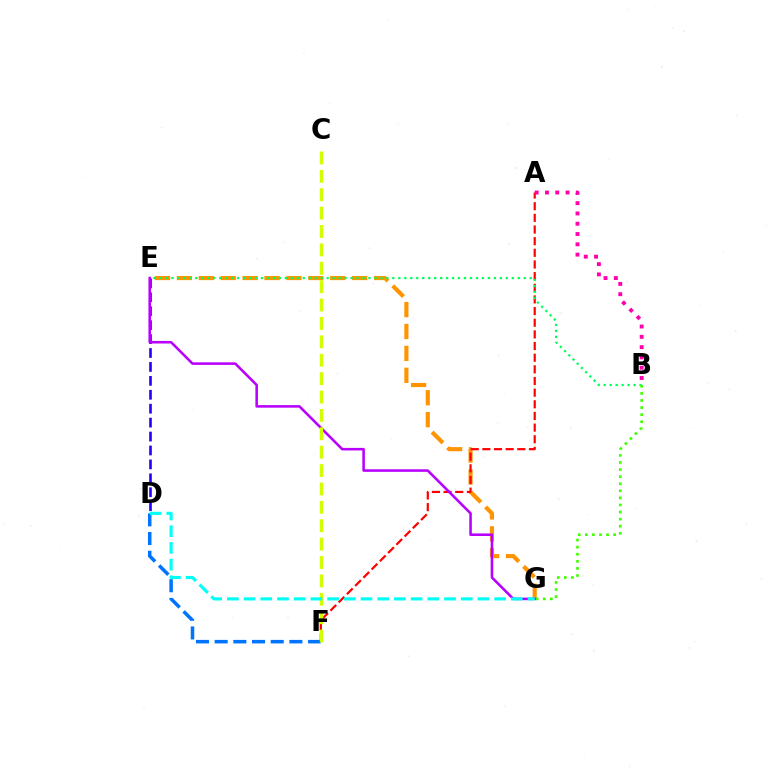{('E', 'G'): [{'color': '#ff9400', 'line_style': 'dashed', 'thickness': 2.98}, {'color': '#b900ff', 'line_style': 'solid', 'thickness': 1.85}], ('D', 'E'): [{'color': '#2500ff', 'line_style': 'dashed', 'thickness': 1.89}], ('A', 'F'): [{'color': '#ff0000', 'line_style': 'dashed', 'thickness': 1.58}], ('D', 'F'): [{'color': '#0074ff', 'line_style': 'dashed', 'thickness': 2.54}], ('C', 'F'): [{'color': '#d1ff00', 'line_style': 'dashed', 'thickness': 2.5}], ('D', 'G'): [{'color': '#00fff6', 'line_style': 'dashed', 'thickness': 2.27}], ('A', 'B'): [{'color': '#ff00ac', 'line_style': 'dotted', 'thickness': 2.8}], ('B', 'E'): [{'color': '#00ff5c', 'line_style': 'dotted', 'thickness': 1.62}], ('B', 'G'): [{'color': '#3dff00', 'line_style': 'dotted', 'thickness': 1.92}]}